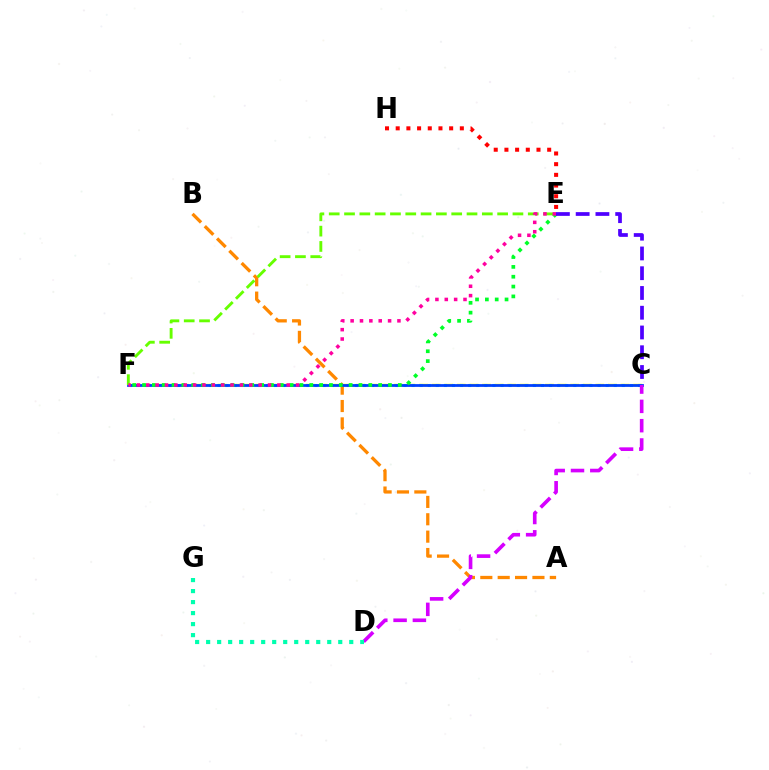{('C', 'F'): [{'color': '#eeff00', 'line_style': 'dashed', 'thickness': 1.71}, {'color': '#00c7ff', 'line_style': 'dotted', 'thickness': 2.2}, {'color': '#003fff', 'line_style': 'solid', 'thickness': 1.99}], ('A', 'B'): [{'color': '#ff8800', 'line_style': 'dashed', 'thickness': 2.36}], ('E', 'H'): [{'color': '#ff0000', 'line_style': 'dotted', 'thickness': 2.9}], ('E', 'F'): [{'color': '#00ff27', 'line_style': 'dotted', 'thickness': 2.67}, {'color': '#66ff00', 'line_style': 'dashed', 'thickness': 2.08}, {'color': '#ff00a0', 'line_style': 'dotted', 'thickness': 2.54}], ('C', 'D'): [{'color': '#d600ff', 'line_style': 'dashed', 'thickness': 2.62}], ('D', 'G'): [{'color': '#00ffaf', 'line_style': 'dotted', 'thickness': 2.99}], ('C', 'E'): [{'color': '#4f00ff', 'line_style': 'dashed', 'thickness': 2.68}]}